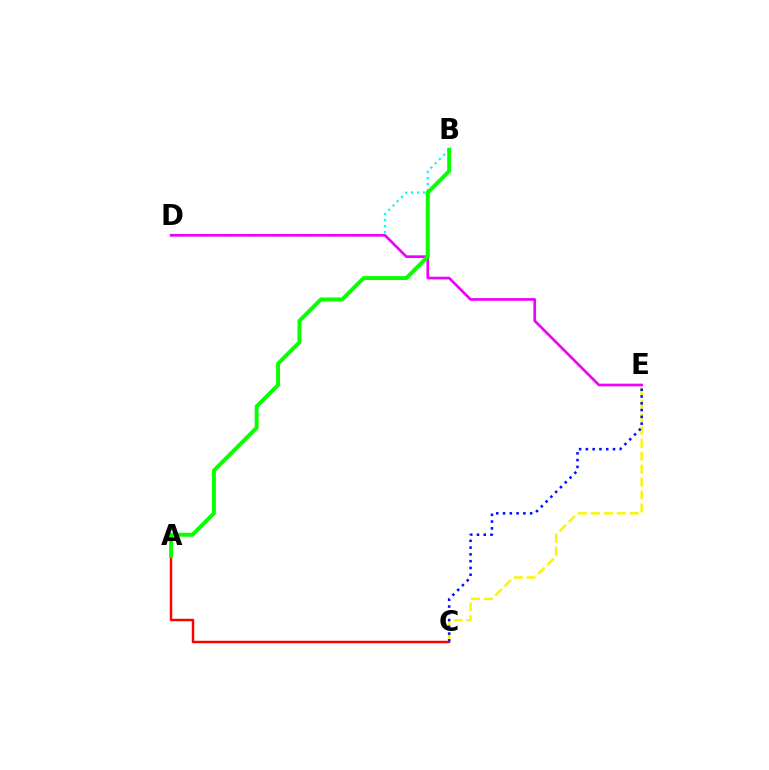{('B', 'D'): [{'color': '#00fff6', 'line_style': 'dotted', 'thickness': 1.63}], ('D', 'E'): [{'color': '#ee00ff', 'line_style': 'solid', 'thickness': 1.93}], ('A', 'C'): [{'color': '#ff0000', 'line_style': 'solid', 'thickness': 1.76}], ('C', 'E'): [{'color': '#fcf500', 'line_style': 'dashed', 'thickness': 1.75}, {'color': '#0010ff', 'line_style': 'dotted', 'thickness': 1.84}], ('A', 'B'): [{'color': '#08ff00', 'line_style': 'solid', 'thickness': 2.83}]}